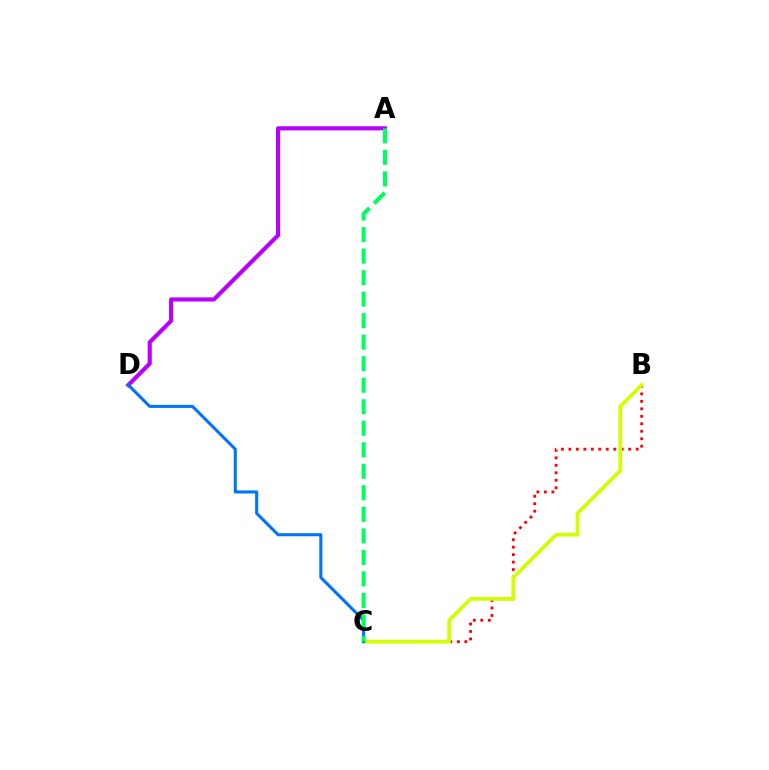{('B', 'C'): [{'color': '#ff0000', 'line_style': 'dotted', 'thickness': 2.03}, {'color': '#d1ff00', 'line_style': 'solid', 'thickness': 2.68}], ('A', 'D'): [{'color': '#b900ff', 'line_style': 'solid', 'thickness': 2.98}], ('C', 'D'): [{'color': '#0074ff', 'line_style': 'solid', 'thickness': 2.2}], ('A', 'C'): [{'color': '#00ff5c', 'line_style': 'dashed', 'thickness': 2.92}]}